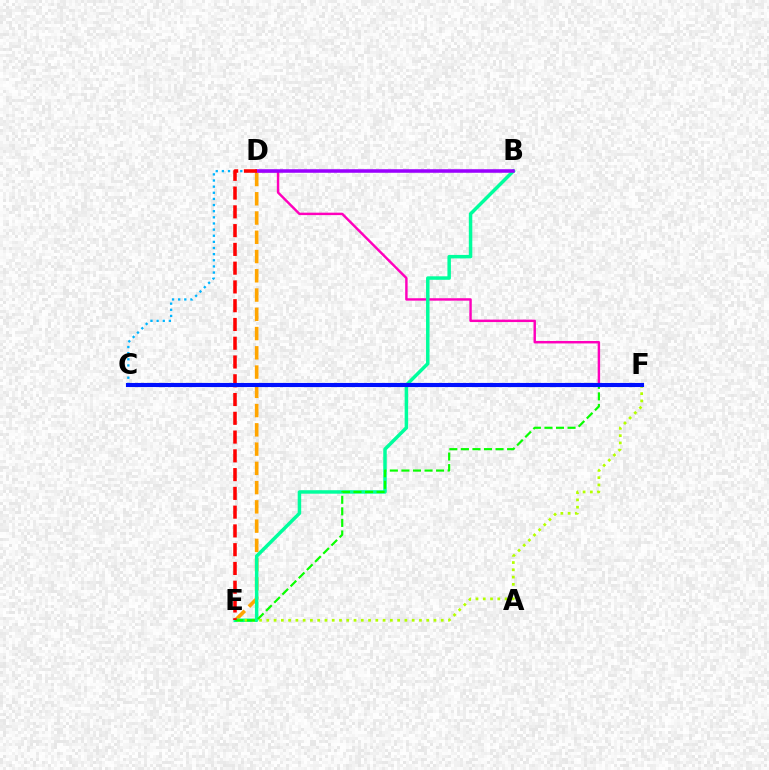{('D', 'F'): [{'color': '#ff00bd', 'line_style': 'solid', 'thickness': 1.75}], ('C', 'D'): [{'color': '#00b5ff', 'line_style': 'dotted', 'thickness': 1.67}], ('D', 'E'): [{'color': '#ffa500', 'line_style': 'dashed', 'thickness': 2.62}, {'color': '#ff0000', 'line_style': 'dashed', 'thickness': 2.55}], ('B', 'E'): [{'color': '#00ff9d', 'line_style': 'solid', 'thickness': 2.51}], ('B', 'D'): [{'color': '#9b00ff', 'line_style': 'solid', 'thickness': 2.55}], ('E', 'F'): [{'color': '#b3ff00', 'line_style': 'dotted', 'thickness': 1.97}, {'color': '#08ff00', 'line_style': 'dashed', 'thickness': 1.57}], ('C', 'F'): [{'color': '#0010ff', 'line_style': 'solid', 'thickness': 2.96}]}